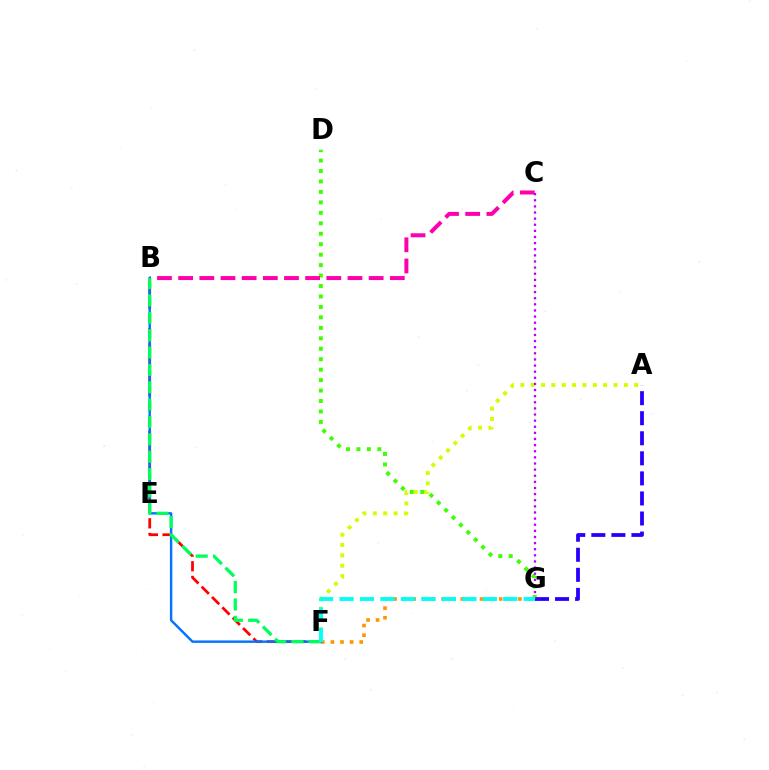{('D', 'G'): [{'color': '#3dff00', 'line_style': 'dotted', 'thickness': 2.84}], ('B', 'F'): [{'color': '#ff0000', 'line_style': 'dashed', 'thickness': 1.99}, {'color': '#0074ff', 'line_style': 'solid', 'thickness': 1.74}, {'color': '#00ff5c', 'line_style': 'dashed', 'thickness': 2.36}], ('A', 'G'): [{'color': '#2500ff', 'line_style': 'dashed', 'thickness': 2.72}], ('B', 'C'): [{'color': '#ff00ac', 'line_style': 'dashed', 'thickness': 2.88}], ('A', 'F'): [{'color': '#d1ff00', 'line_style': 'dotted', 'thickness': 2.81}], ('F', 'G'): [{'color': '#ff9400', 'line_style': 'dotted', 'thickness': 2.61}, {'color': '#00fff6', 'line_style': 'dashed', 'thickness': 2.78}], ('C', 'G'): [{'color': '#b900ff', 'line_style': 'dotted', 'thickness': 1.66}]}